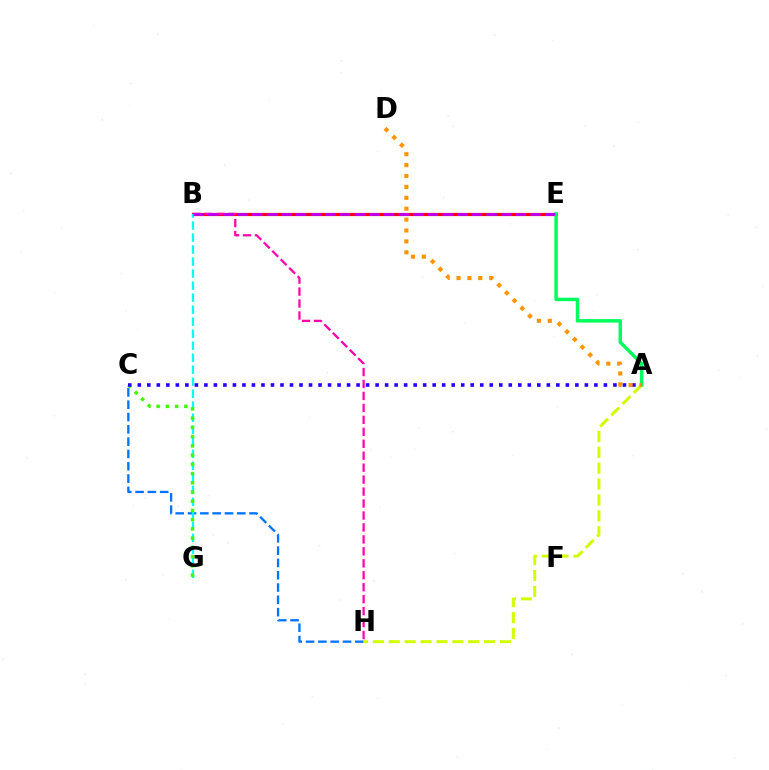{('C', 'H'): [{'color': '#0074ff', 'line_style': 'dashed', 'thickness': 1.67}], ('B', 'E'): [{'color': '#ff0000', 'line_style': 'solid', 'thickness': 2.29}, {'color': '#b900ff', 'line_style': 'dashed', 'thickness': 1.99}], ('B', 'H'): [{'color': '#ff00ac', 'line_style': 'dashed', 'thickness': 1.62}], ('A', 'E'): [{'color': '#00ff5c', 'line_style': 'solid', 'thickness': 2.5}], ('B', 'G'): [{'color': '#00fff6', 'line_style': 'dashed', 'thickness': 1.63}], ('A', 'H'): [{'color': '#d1ff00', 'line_style': 'dashed', 'thickness': 2.16}], ('C', 'G'): [{'color': '#3dff00', 'line_style': 'dotted', 'thickness': 2.51}], ('A', 'C'): [{'color': '#2500ff', 'line_style': 'dotted', 'thickness': 2.58}], ('A', 'D'): [{'color': '#ff9400', 'line_style': 'dotted', 'thickness': 2.96}]}